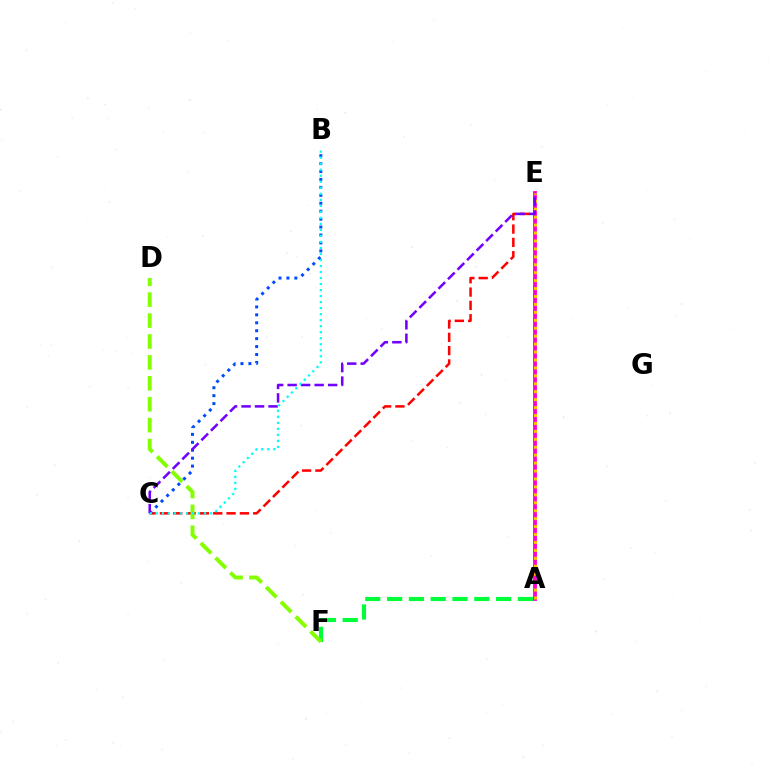{('C', 'E'): [{'color': '#ff0000', 'line_style': 'dashed', 'thickness': 1.81}, {'color': '#7200ff', 'line_style': 'dashed', 'thickness': 1.83}], ('A', 'F'): [{'color': '#00ff39', 'line_style': 'dashed', 'thickness': 2.96}], ('D', 'F'): [{'color': '#84ff00', 'line_style': 'dashed', 'thickness': 2.84}], ('B', 'C'): [{'color': '#004bff', 'line_style': 'dotted', 'thickness': 2.15}, {'color': '#00fff6', 'line_style': 'dotted', 'thickness': 1.64}], ('A', 'E'): [{'color': '#ff00cf', 'line_style': 'solid', 'thickness': 2.75}, {'color': '#ffbd00', 'line_style': 'dotted', 'thickness': 2.16}]}